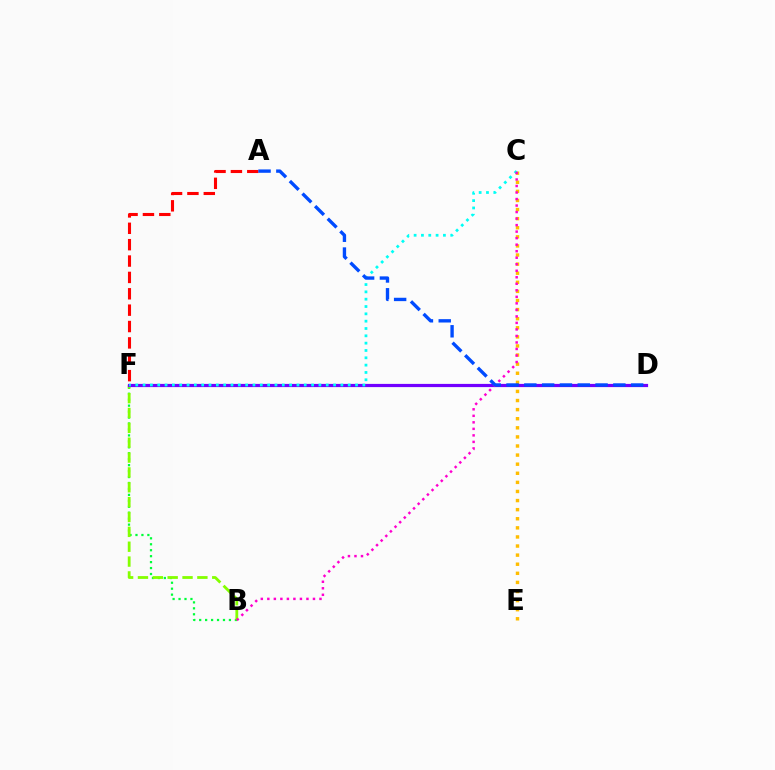{('C', 'E'): [{'color': '#ffbd00', 'line_style': 'dotted', 'thickness': 2.47}], ('B', 'F'): [{'color': '#00ff39', 'line_style': 'dotted', 'thickness': 1.62}, {'color': '#84ff00', 'line_style': 'dashed', 'thickness': 2.02}], ('D', 'F'): [{'color': '#7200ff', 'line_style': 'solid', 'thickness': 2.3}], ('C', 'F'): [{'color': '#00fff6', 'line_style': 'dotted', 'thickness': 1.99}], ('B', 'C'): [{'color': '#ff00cf', 'line_style': 'dotted', 'thickness': 1.77}], ('A', 'F'): [{'color': '#ff0000', 'line_style': 'dashed', 'thickness': 2.22}], ('A', 'D'): [{'color': '#004bff', 'line_style': 'dashed', 'thickness': 2.42}]}